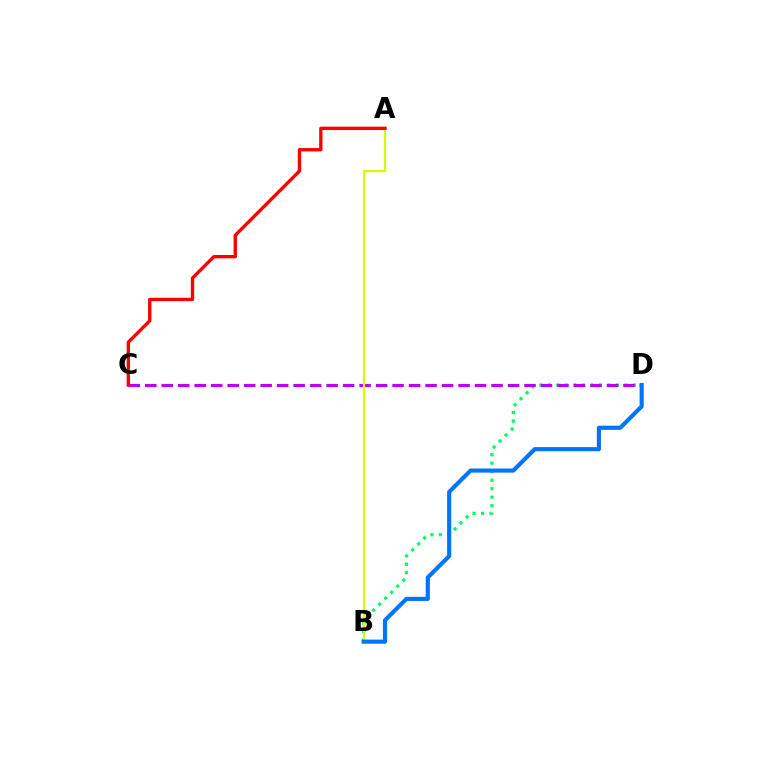{('B', 'D'): [{'color': '#00ff5c', 'line_style': 'dotted', 'thickness': 2.31}, {'color': '#0074ff', 'line_style': 'solid', 'thickness': 2.97}], ('C', 'D'): [{'color': '#b900ff', 'line_style': 'dashed', 'thickness': 2.24}], ('A', 'B'): [{'color': '#d1ff00', 'line_style': 'solid', 'thickness': 1.61}], ('A', 'C'): [{'color': '#ff0000', 'line_style': 'solid', 'thickness': 2.41}]}